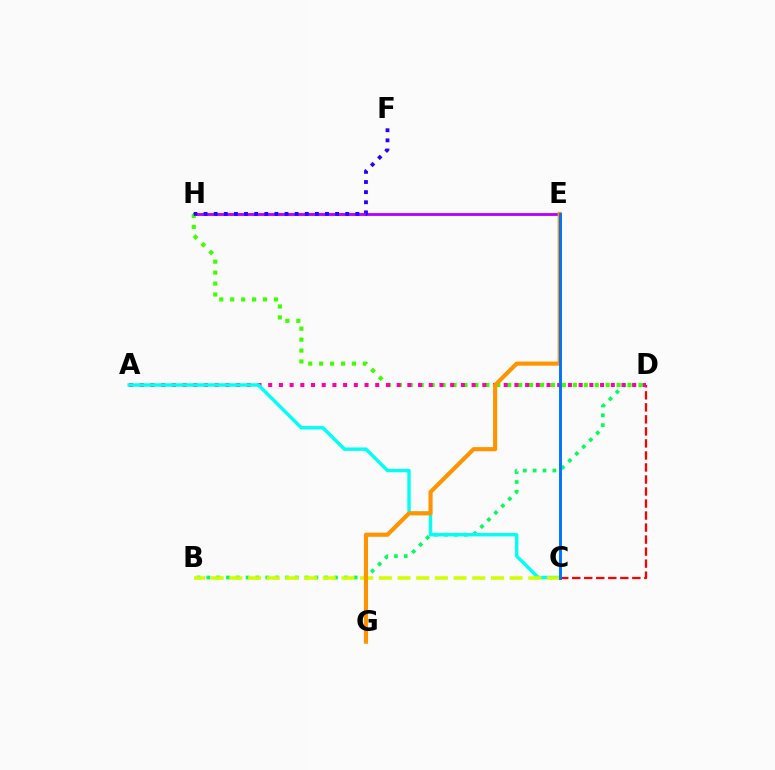{('B', 'D'): [{'color': '#00ff5c', 'line_style': 'dotted', 'thickness': 2.67}], ('C', 'D'): [{'color': '#ff0000', 'line_style': 'dashed', 'thickness': 1.63}], ('E', 'H'): [{'color': '#b900ff', 'line_style': 'solid', 'thickness': 2.05}], ('D', 'H'): [{'color': '#3dff00', 'line_style': 'dotted', 'thickness': 2.97}], ('A', 'D'): [{'color': '#ff00ac', 'line_style': 'dotted', 'thickness': 2.91}], ('A', 'C'): [{'color': '#00fff6', 'line_style': 'solid', 'thickness': 2.45}], ('F', 'H'): [{'color': '#2500ff', 'line_style': 'dotted', 'thickness': 2.75}], ('B', 'C'): [{'color': '#d1ff00', 'line_style': 'dashed', 'thickness': 2.54}], ('E', 'G'): [{'color': '#ff9400', 'line_style': 'solid', 'thickness': 2.97}], ('C', 'E'): [{'color': '#0074ff', 'line_style': 'solid', 'thickness': 2.11}]}